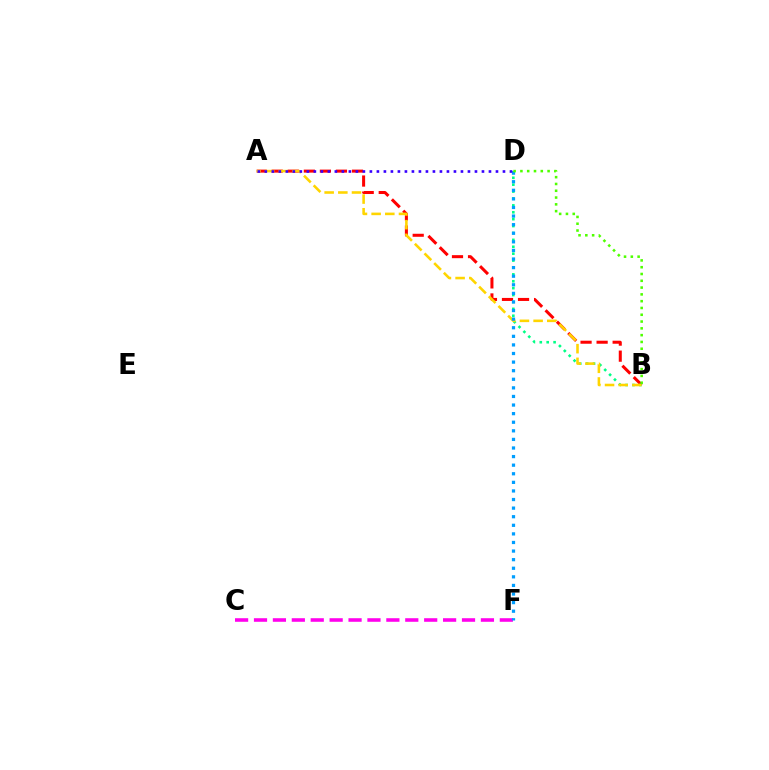{('A', 'B'): [{'color': '#ff0000', 'line_style': 'dashed', 'thickness': 2.18}, {'color': '#ffd500', 'line_style': 'dashed', 'thickness': 1.86}], ('C', 'F'): [{'color': '#ff00ed', 'line_style': 'dashed', 'thickness': 2.57}], ('B', 'D'): [{'color': '#00ff86', 'line_style': 'dotted', 'thickness': 1.87}, {'color': '#4fff00', 'line_style': 'dotted', 'thickness': 1.85}], ('D', 'F'): [{'color': '#009eff', 'line_style': 'dotted', 'thickness': 2.33}], ('A', 'D'): [{'color': '#3700ff', 'line_style': 'dotted', 'thickness': 1.9}]}